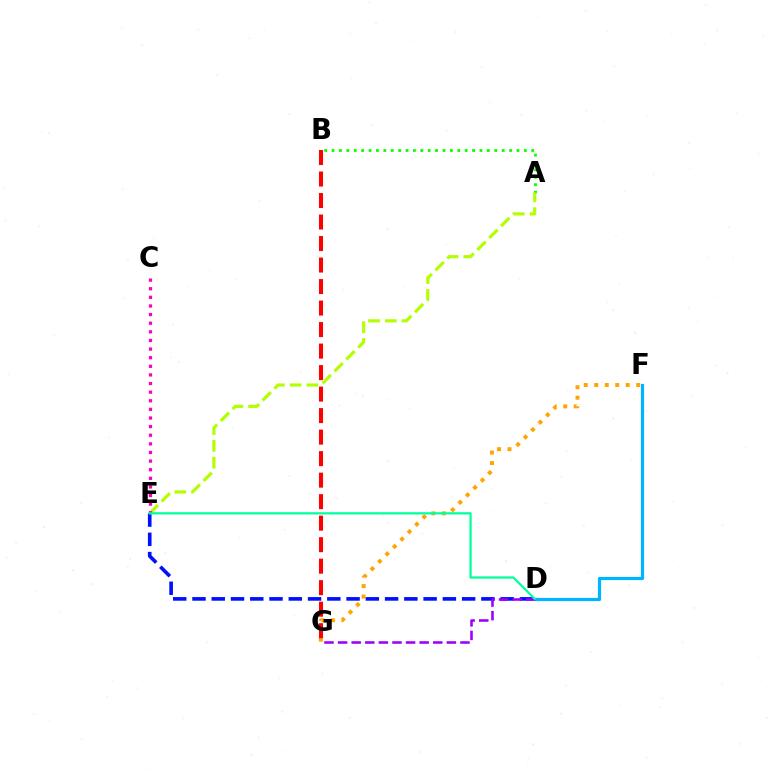{('A', 'B'): [{'color': '#08ff00', 'line_style': 'dotted', 'thickness': 2.01}], ('D', 'E'): [{'color': '#0010ff', 'line_style': 'dashed', 'thickness': 2.62}, {'color': '#00ff9d', 'line_style': 'solid', 'thickness': 1.62}], ('D', 'F'): [{'color': '#00b5ff', 'line_style': 'solid', 'thickness': 2.31}], ('A', 'E'): [{'color': '#b3ff00', 'line_style': 'dashed', 'thickness': 2.28}], ('D', 'G'): [{'color': '#9b00ff', 'line_style': 'dashed', 'thickness': 1.85}], ('C', 'E'): [{'color': '#ff00bd', 'line_style': 'dotted', 'thickness': 2.34}], ('F', 'G'): [{'color': '#ffa500', 'line_style': 'dotted', 'thickness': 2.85}], ('B', 'G'): [{'color': '#ff0000', 'line_style': 'dashed', 'thickness': 2.92}]}